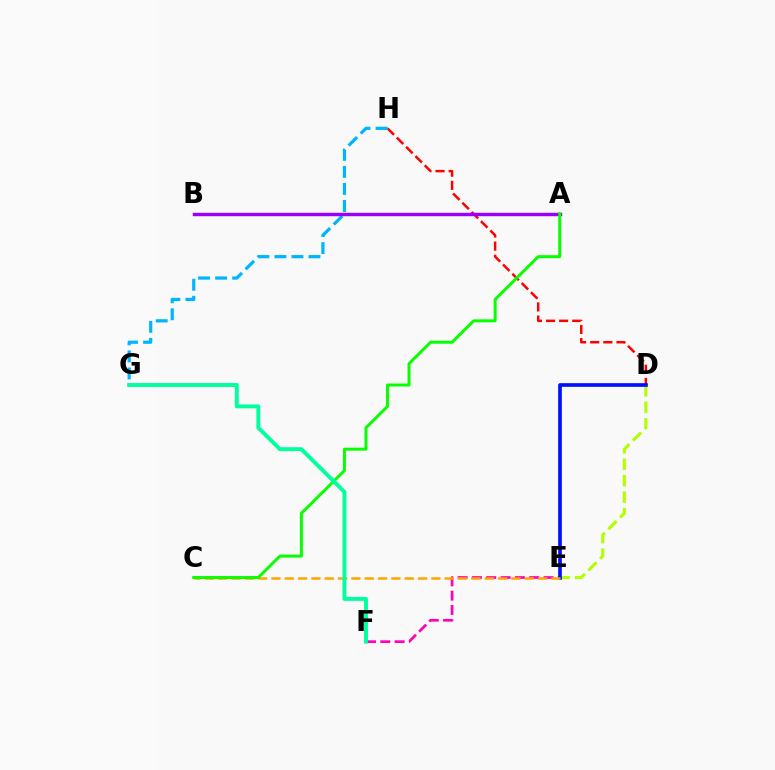{('D', 'H'): [{'color': '#ff0000', 'line_style': 'dashed', 'thickness': 1.78}], ('G', 'H'): [{'color': '#00b5ff', 'line_style': 'dashed', 'thickness': 2.31}], ('D', 'E'): [{'color': '#b3ff00', 'line_style': 'dashed', 'thickness': 2.24}, {'color': '#0010ff', 'line_style': 'solid', 'thickness': 2.64}], ('A', 'B'): [{'color': '#9b00ff', 'line_style': 'solid', 'thickness': 2.48}], ('E', 'F'): [{'color': '#ff00bd', 'line_style': 'dashed', 'thickness': 1.95}], ('C', 'E'): [{'color': '#ffa500', 'line_style': 'dashed', 'thickness': 1.81}], ('A', 'C'): [{'color': '#08ff00', 'line_style': 'solid', 'thickness': 2.14}], ('F', 'G'): [{'color': '#00ff9d', 'line_style': 'solid', 'thickness': 2.81}]}